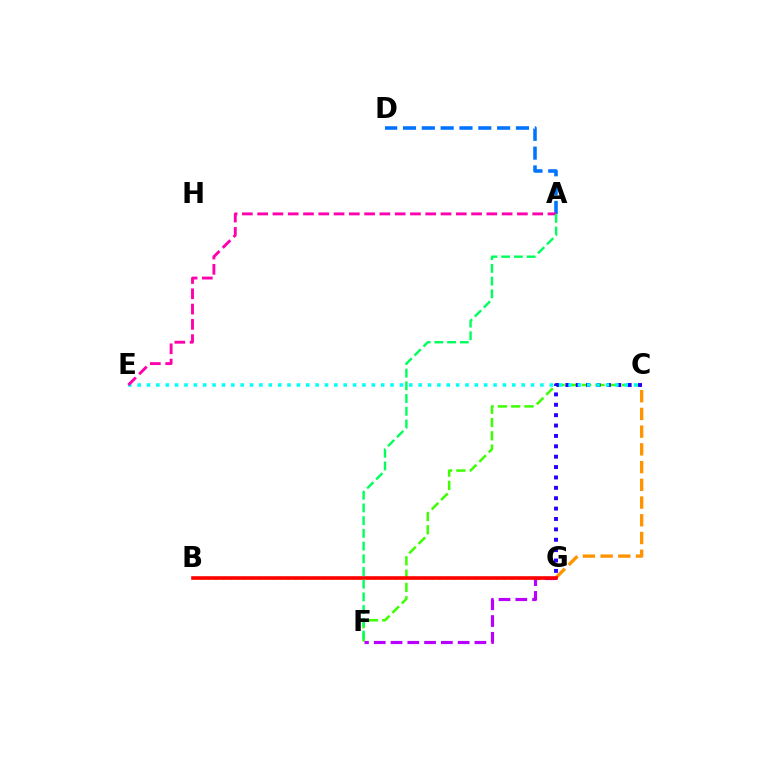{('C', 'F'): [{'color': '#3dff00', 'line_style': 'dashed', 'thickness': 1.81}], ('C', 'G'): [{'color': '#2500ff', 'line_style': 'dotted', 'thickness': 2.82}, {'color': '#ff9400', 'line_style': 'dashed', 'thickness': 2.41}], ('A', 'D'): [{'color': '#0074ff', 'line_style': 'dashed', 'thickness': 2.56}], ('C', 'E'): [{'color': '#00fff6', 'line_style': 'dotted', 'thickness': 2.55}], ('B', 'G'): [{'color': '#d1ff00', 'line_style': 'dotted', 'thickness': 1.96}, {'color': '#ff0000', 'line_style': 'solid', 'thickness': 2.6}], ('F', 'G'): [{'color': '#b900ff', 'line_style': 'dashed', 'thickness': 2.28}], ('A', 'E'): [{'color': '#ff00ac', 'line_style': 'dashed', 'thickness': 2.08}], ('A', 'F'): [{'color': '#00ff5c', 'line_style': 'dashed', 'thickness': 1.73}]}